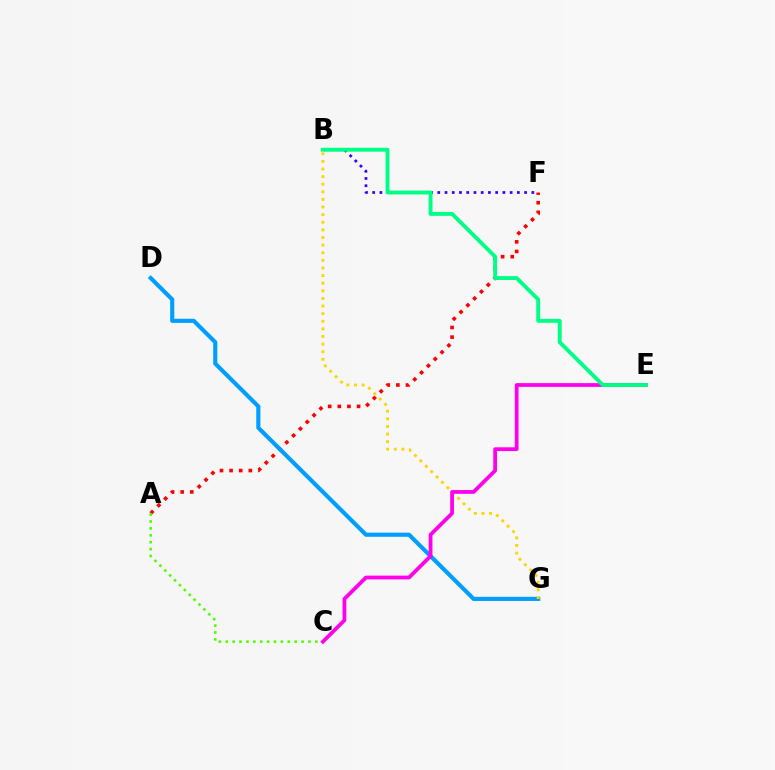{('A', 'F'): [{'color': '#ff0000', 'line_style': 'dotted', 'thickness': 2.61}], ('D', 'G'): [{'color': '#009eff', 'line_style': 'solid', 'thickness': 2.97}], ('A', 'C'): [{'color': '#4fff00', 'line_style': 'dotted', 'thickness': 1.87}], ('B', 'G'): [{'color': '#ffd500', 'line_style': 'dotted', 'thickness': 2.07}], ('B', 'F'): [{'color': '#3700ff', 'line_style': 'dotted', 'thickness': 1.97}], ('C', 'E'): [{'color': '#ff00ed', 'line_style': 'solid', 'thickness': 2.71}], ('B', 'E'): [{'color': '#00ff86', 'line_style': 'solid', 'thickness': 2.81}]}